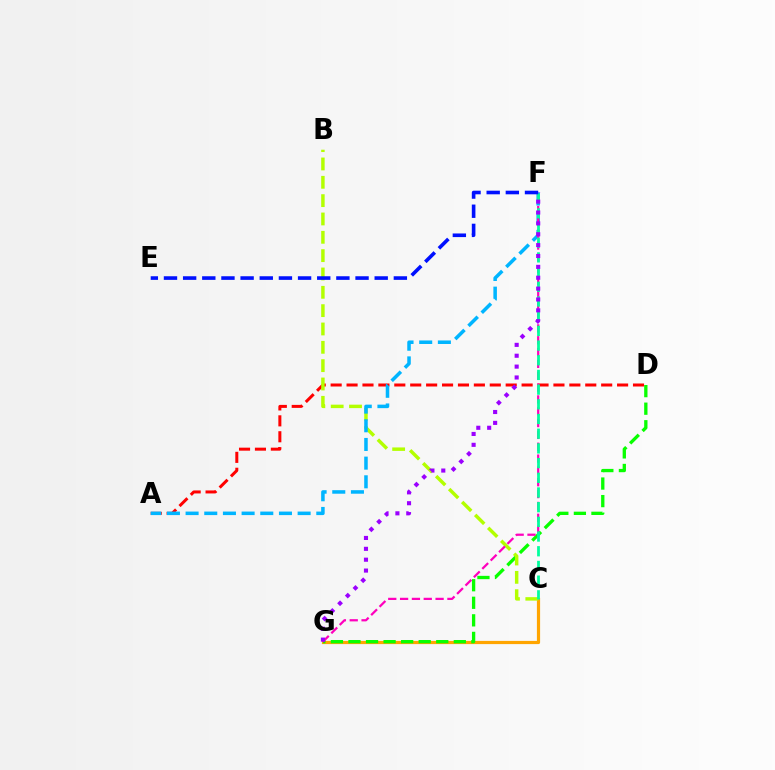{('C', 'G'): [{'color': '#ffa500', 'line_style': 'solid', 'thickness': 2.3}], ('D', 'G'): [{'color': '#08ff00', 'line_style': 'dashed', 'thickness': 2.39}], ('A', 'D'): [{'color': '#ff0000', 'line_style': 'dashed', 'thickness': 2.16}], ('B', 'C'): [{'color': '#b3ff00', 'line_style': 'dashed', 'thickness': 2.49}], ('A', 'F'): [{'color': '#00b5ff', 'line_style': 'dashed', 'thickness': 2.54}], ('F', 'G'): [{'color': '#ff00bd', 'line_style': 'dashed', 'thickness': 1.61}, {'color': '#9b00ff', 'line_style': 'dotted', 'thickness': 2.95}], ('C', 'F'): [{'color': '#00ff9d', 'line_style': 'dashed', 'thickness': 2.0}], ('E', 'F'): [{'color': '#0010ff', 'line_style': 'dashed', 'thickness': 2.6}]}